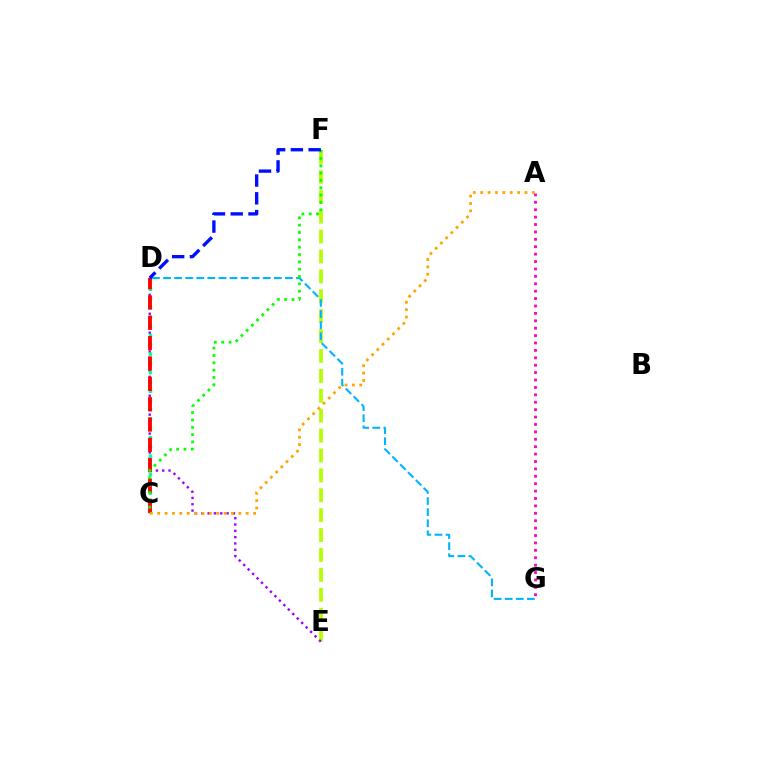{('E', 'F'): [{'color': '#b3ff00', 'line_style': 'dashed', 'thickness': 2.7}], ('D', 'E'): [{'color': '#9b00ff', 'line_style': 'dotted', 'thickness': 1.71}], ('D', 'G'): [{'color': '#00b5ff', 'line_style': 'dashed', 'thickness': 1.51}], ('C', 'D'): [{'color': '#00ff9d', 'line_style': 'dotted', 'thickness': 2.52}, {'color': '#ff0000', 'line_style': 'dashed', 'thickness': 2.76}], ('A', 'C'): [{'color': '#ffa500', 'line_style': 'dotted', 'thickness': 2.0}], ('C', 'F'): [{'color': '#08ff00', 'line_style': 'dotted', 'thickness': 1.99}], ('D', 'F'): [{'color': '#0010ff', 'line_style': 'dashed', 'thickness': 2.41}], ('A', 'G'): [{'color': '#ff00bd', 'line_style': 'dotted', 'thickness': 2.01}]}